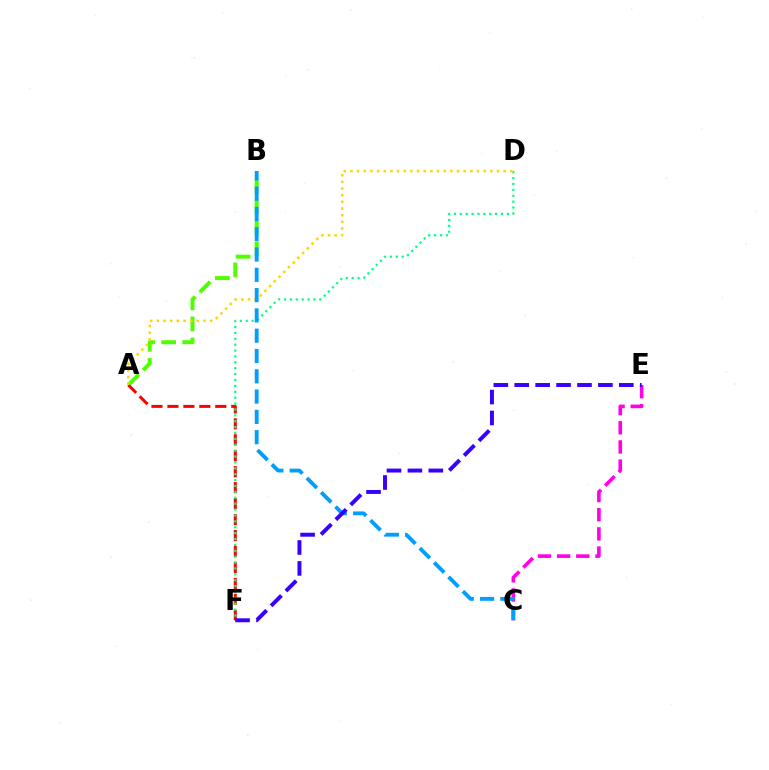{('A', 'B'): [{'color': '#4fff00', 'line_style': 'dashed', 'thickness': 2.86}], ('C', 'E'): [{'color': '#ff00ed', 'line_style': 'dashed', 'thickness': 2.6}], ('A', 'F'): [{'color': '#ff0000', 'line_style': 'dashed', 'thickness': 2.17}], ('D', 'F'): [{'color': '#00ff86', 'line_style': 'dotted', 'thickness': 1.6}], ('A', 'D'): [{'color': '#ffd500', 'line_style': 'dotted', 'thickness': 1.81}], ('B', 'C'): [{'color': '#009eff', 'line_style': 'dashed', 'thickness': 2.76}], ('E', 'F'): [{'color': '#3700ff', 'line_style': 'dashed', 'thickness': 2.84}]}